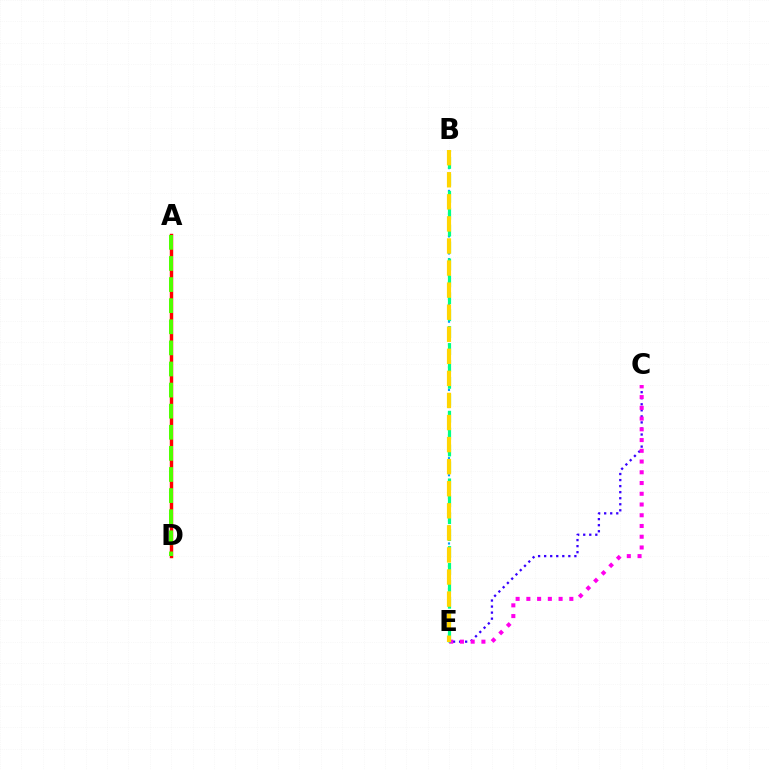{('B', 'E'): [{'color': '#009eff', 'line_style': 'dotted', 'thickness': 1.55}, {'color': '#00ff86', 'line_style': 'dashed', 'thickness': 2.3}, {'color': '#ffd500', 'line_style': 'dashed', 'thickness': 3.0}], ('C', 'E'): [{'color': '#3700ff', 'line_style': 'dotted', 'thickness': 1.64}, {'color': '#ff00ed', 'line_style': 'dotted', 'thickness': 2.92}], ('A', 'D'): [{'color': '#ff0000', 'line_style': 'solid', 'thickness': 2.47}, {'color': '#4fff00', 'line_style': 'dashed', 'thickness': 2.87}]}